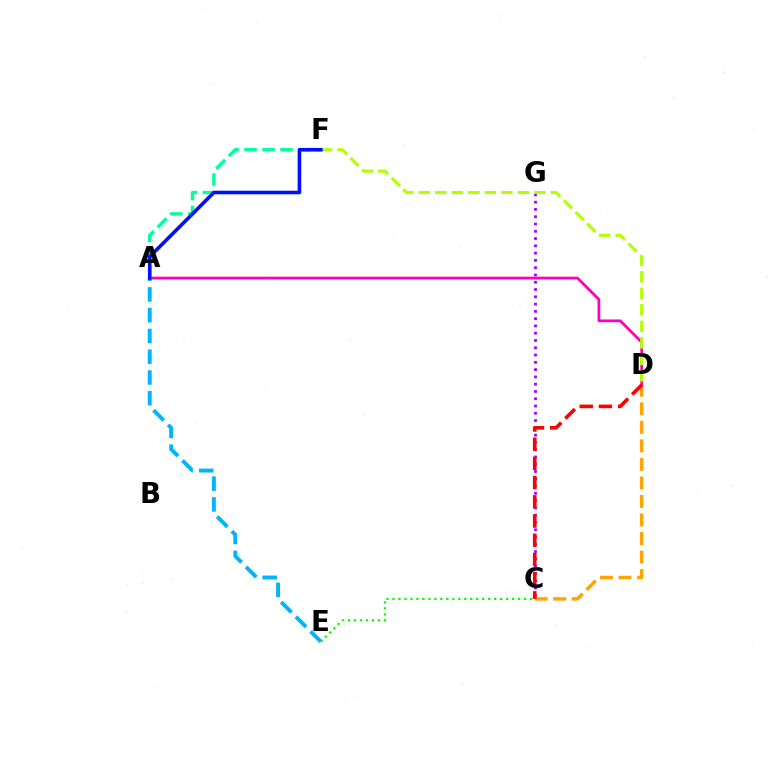{('C', 'G'): [{'color': '#9b00ff', 'line_style': 'dotted', 'thickness': 1.98}], ('C', 'D'): [{'color': '#ffa500', 'line_style': 'dashed', 'thickness': 2.52}, {'color': '#ff0000', 'line_style': 'dashed', 'thickness': 2.61}], ('A', 'D'): [{'color': '#ff00bd', 'line_style': 'solid', 'thickness': 2.0}], ('C', 'E'): [{'color': '#08ff00', 'line_style': 'dotted', 'thickness': 1.63}], ('D', 'F'): [{'color': '#b3ff00', 'line_style': 'dashed', 'thickness': 2.24}], ('A', 'F'): [{'color': '#00ff9d', 'line_style': 'dashed', 'thickness': 2.44}, {'color': '#0010ff', 'line_style': 'solid', 'thickness': 2.59}], ('A', 'E'): [{'color': '#00b5ff', 'line_style': 'dashed', 'thickness': 2.82}]}